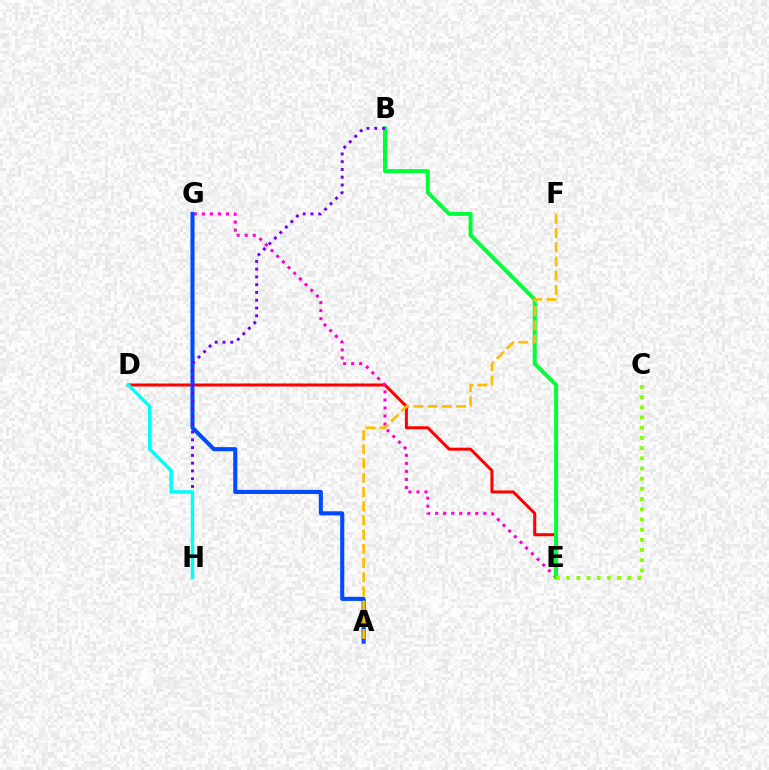{('D', 'E'): [{'color': '#ff0000', 'line_style': 'solid', 'thickness': 2.16}], ('E', 'G'): [{'color': '#ff00cf', 'line_style': 'dotted', 'thickness': 2.18}], ('B', 'E'): [{'color': '#00ff39', 'line_style': 'solid', 'thickness': 2.88}], ('A', 'G'): [{'color': '#004bff', 'line_style': 'solid', 'thickness': 2.94}], ('B', 'H'): [{'color': '#7200ff', 'line_style': 'dotted', 'thickness': 2.11}], ('C', 'E'): [{'color': '#84ff00', 'line_style': 'dotted', 'thickness': 2.77}], ('A', 'F'): [{'color': '#ffbd00', 'line_style': 'dashed', 'thickness': 1.93}], ('D', 'H'): [{'color': '#00fff6', 'line_style': 'solid', 'thickness': 2.5}]}